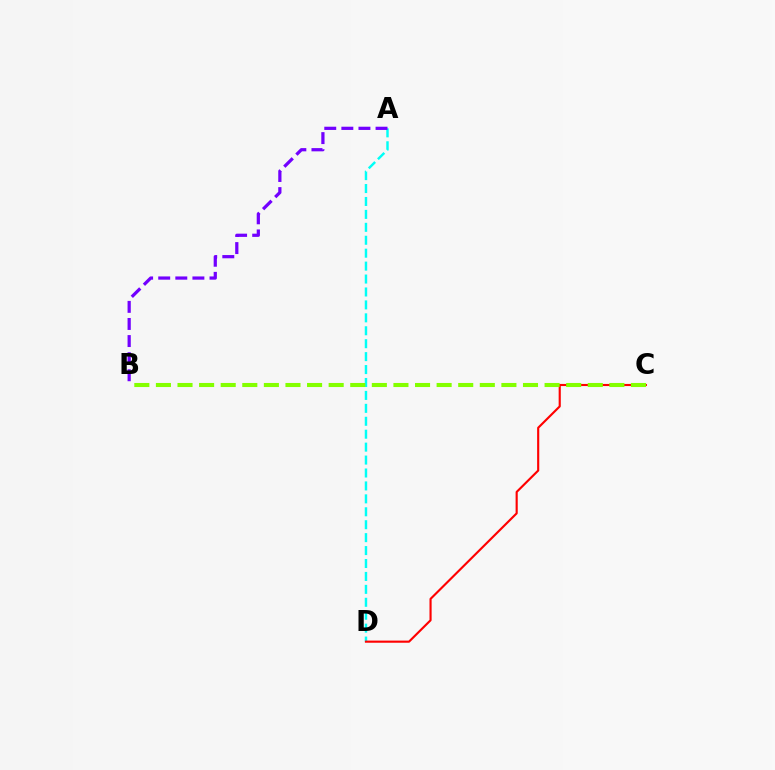{('A', 'D'): [{'color': '#00fff6', 'line_style': 'dashed', 'thickness': 1.76}], ('A', 'B'): [{'color': '#7200ff', 'line_style': 'dashed', 'thickness': 2.32}], ('C', 'D'): [{'color': '#ff0000', 'line_style': 'solid', 'thickness': 1.54}], ('B', 'C'): [{'color': '#84ff00', 'line_style': 'dashed', 'thickness': 2.93}]}